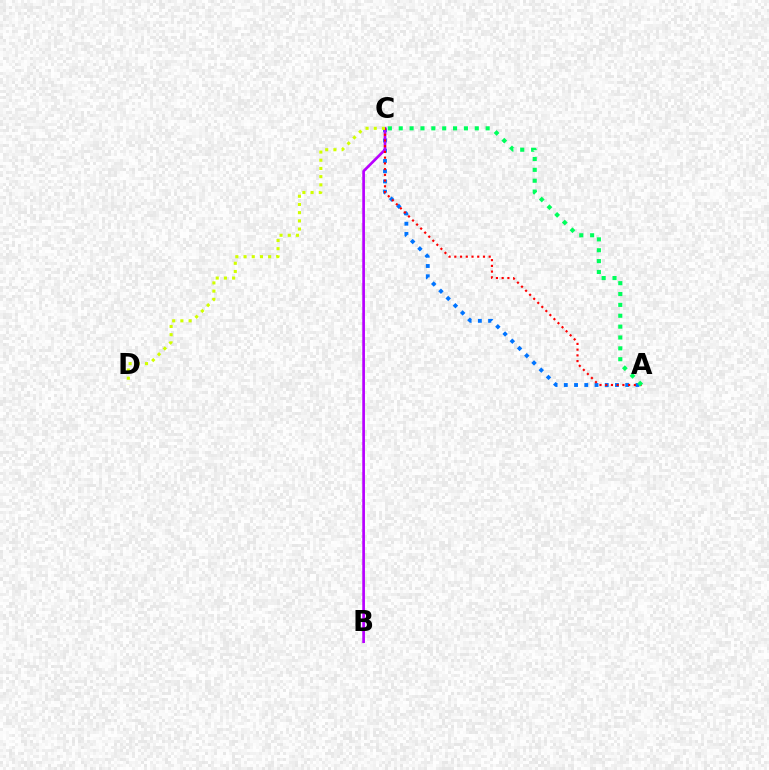{('A', 'C'): [{'color': '#0074ff', 'line_style': 'dotted', 'thickness': 2.78}, {'color': '#ff0000', 'line_style': 'dotted', 'thickness': 1.56}, {'color': '#00ff5c', 'line_style': 'dotted', 'thickness': 2.95}], ('B', 'C'): [{'color': '#b900ff', 'line_style': 'solid', 'thickness': 1.94}], ('C', 'D'): [{'color': '#d1ff00', 'line_style': 'dotted', 'thickness': 2.23}]}